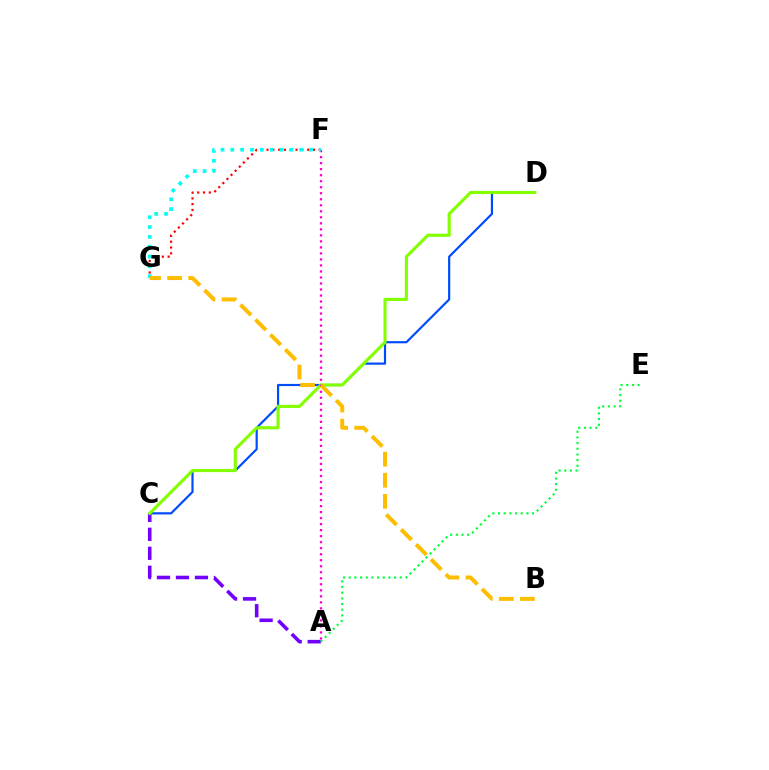{('C', 'D'): [{'color': '#004bff', 'line_style': 'solid', 'thickness': 1.58}, {'color': '#84ff00', 'line_style': 'solid', 'thickness': 2.25}], ('F', 'G'): [{'color': '#ff0000', 'line_style': 'dotted', 'thickness': 1.58}, {'color': '#00fff6', 'line_style': 'dotted', 'thickness': 2.67}], ('A', 'C'): [{'color': '#7200ff', 'line_style': 'dashed', 'thickness': 2.58}], ('A', 'F'): [{'color': '#ff00cf', 'line_style': 'dotted', 'thickness': 1.63}], ('B', 'G'): [{'color': '#ffbd00', 'line_style': 'dashed', 'thickness': 2.86}], ('A', 'E'): [{'color': '#00ff39', 'line_style': 'dotted', 'thickness': 1.54}]}